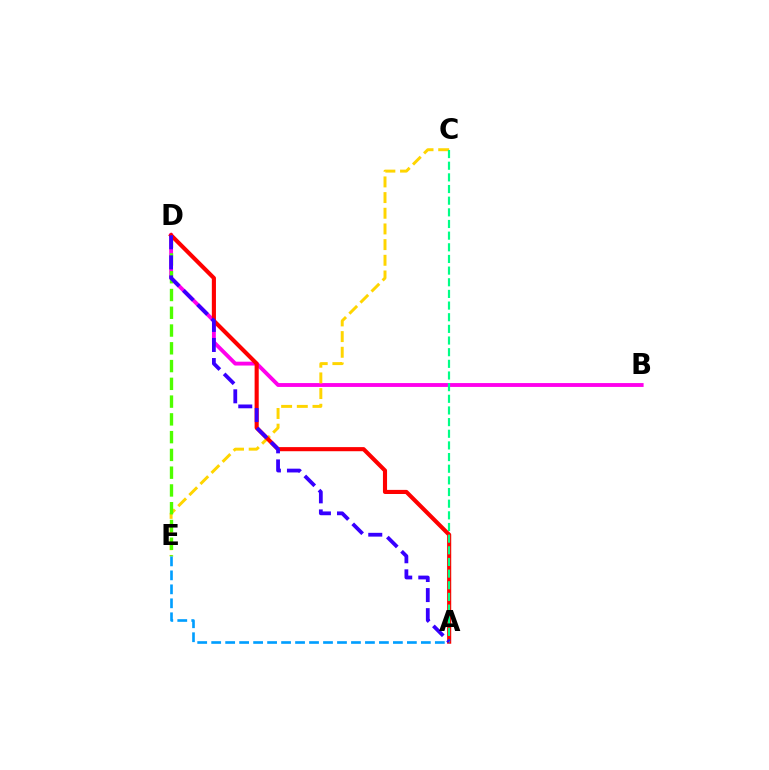{('B', 'D'): [{'color': '#ff00ed', 'line_style': 'solid', 'thickness': 2.78}], ('C', 'E'): [{'color': '#ffd500', 'line_style': 'dashed', 'thickness': 2.13}], ('D', 'E'): [{'color': '#4fff00', 'line_style': 'dashed', 'thickness': 2.41}], ('A', 'D'): [{'color': '#ff0000', 'line_style': 'solid', 'thickness': 2.96}, {'color': '#3700ff', 'line_style': 'dashed', 'thickness': 2.73}], ('A', 'C'): [{'color': '#00ff86', 'line_style': 'dashed', 'thickness': 1.58}], ('A', 'E'): [{'color': '#009eff', 'line_style': 'dashed', 'thickness': 1.9}]}